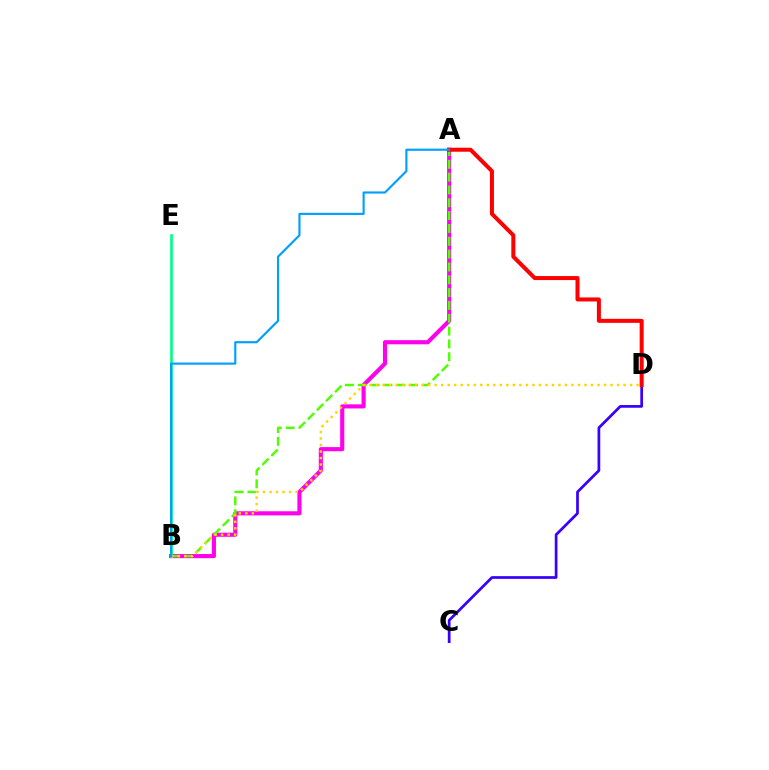{('A', 'B'): [{'color': '#ff00ed', 'line_style': 'solid', 'thickness': 2.96}, {'color': '#4fff00', 'line_style': 'dashed', 'thickness': 1.74}, {'color': '#009eff', 'line_style': 'solid', 'thickness': 1.54}], ('C', 'D'): [{'color': '#3700ff', 'line_style': 'solid', 'thickness': 1.96}], ('A', 'D'): [{'color': '#ff0000', 'line_style': 'solid', 'thickness': 2.89}], ('B', 'E'): [{'color': '#00ff86', 'line_style': 'solid', 'thickness': 1.91}], ('B', 'D'): [{'color': '#ffd500', 'line_style': 'dotted', 'thickness': 1.77}]}